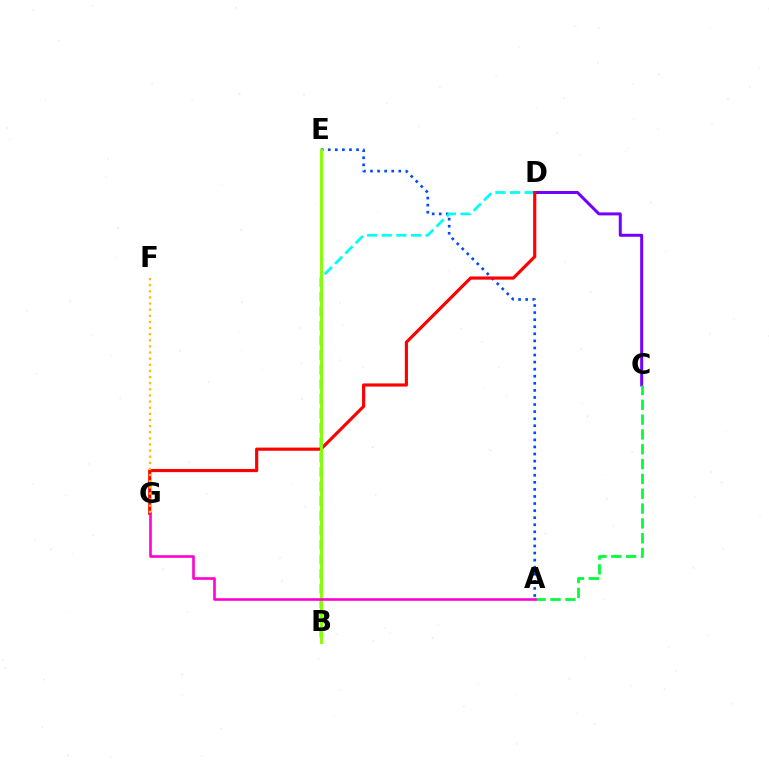{('A', 'E'): [{'color': '#004bff', 'line_style': 'dotted', 'thickness': 1.92}], ('C', 'D'): [{'color': '#7200ff', 'line_style': 'solid', 'thickness': 2.15}], ('B', 'D'): [{'color': '#00fff6', 'line_style': 'dashed', 'thickness': 1.98}], ('D', 'G'): [{'color': '#ff0000', 'line_style': 'solid', 'thickness': 2.27}], ('B', 'E'): [{'color': '#84ff00', 'line_style': 'solid', 'thickness': 2.07}], ('A', 'C'): [{'color': '#00ff39', 'line_style': 'dashed', 'thickness': 2.01}], ('A', 'G'): [{'color': '#ff00cf', 'line_style': 'solid', 'thickness': 1.88}], ('F', 'G'): [{'color': '#ffbd00', 'line_style': 'dotted', 'thickness': 1.66}]}